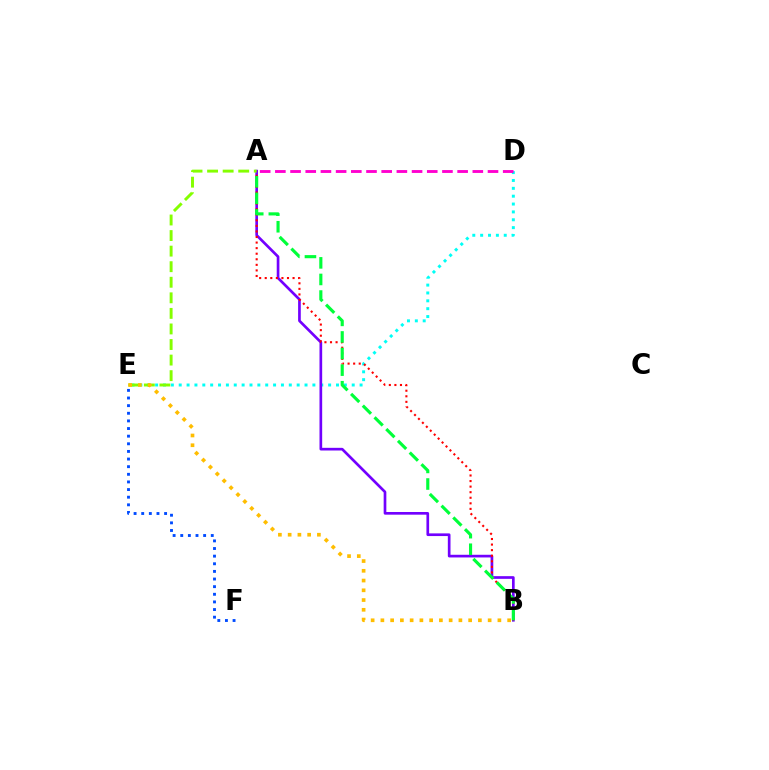{('D', 'E'): [{'color': '#00fff6', 'line_style': 'dotted', 'thickness': 2.14}], ('A', 'B'): [{'color': '#7200ff', 'line_style': 'solid', 'thickness': 1.93}, {'color': '#ff0000', 'line_style': 'dotted', 'thickness': 1.51}, {'color': '#00ff39', 'line_style': 'dashed', 'thickness': 2.25}], ('A', 'E'): [{'color': '#84ff00', 'line_style': 'dashed', 'thickness': 2.11}], ('B', 'E'): [{'color': '#ffbd00', 'line_style': 'dotted', 'thickness': 2.65}], ('E', 'F'): [{'color': '#004bff', 'line_style': 'dotted', 'thickness': 2.07}], ('A', 'D'): [{'color': '#ff00cf', 'line_style': 'dashed', 'thickness': 2.06}]}